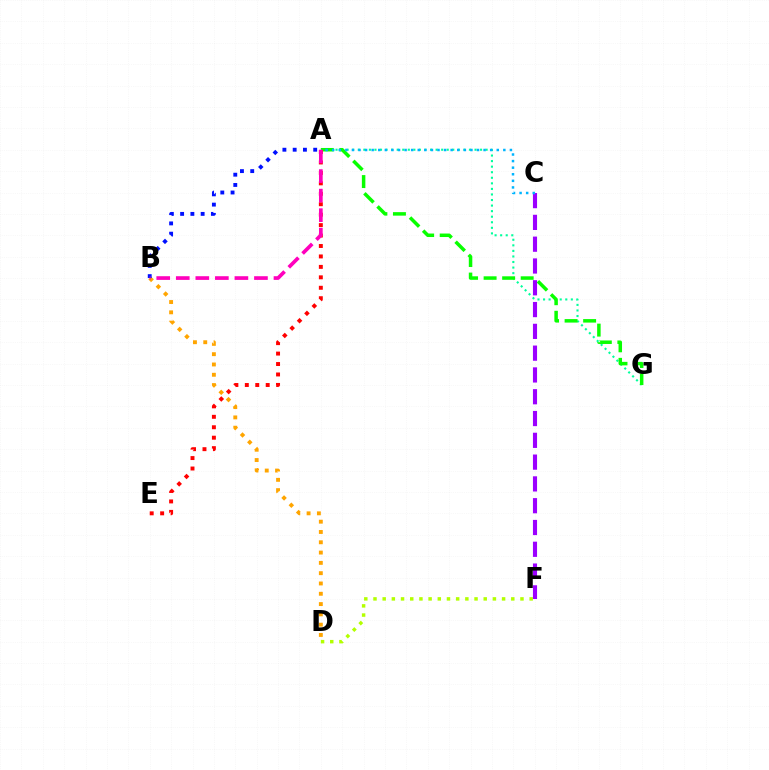{('A', 'G'): [{'color': '#00ff9d', 'line_style': 'dotted', 'thickness': 1.51}, {'color': '#08ff00', 'line_style': 'dashed', 'thickness': 2.52}], ('D', 'F'): [{'color': '#b3ff00', 'line_style': 'dotted', 'thickness': 2.5}], ('C', 'F'): [{'color': '#9b00ff', 'line_style': 'dashed', 'thickness': 2.96}], ('B', 'D'): [{'color': '#ffa500', 'line_style': 'dotted', 'thickness': 2.8}], ('A', 'C'): [{'color': '#00b5ff', 'line_style': 'dotted', 'thickness': 1.79}], ('A', 'E'): [{'color': '#ff0000', 'line_style': 'dotted', 'thickness': 2.84}], ('A', 'B'): [{'color': '#0010ff', 'line_style': 'dotted', 'thickness': 2.79}, {'color': '#ff00bd', 'line_style': 'dashed', 'thickness': 2.65}]}